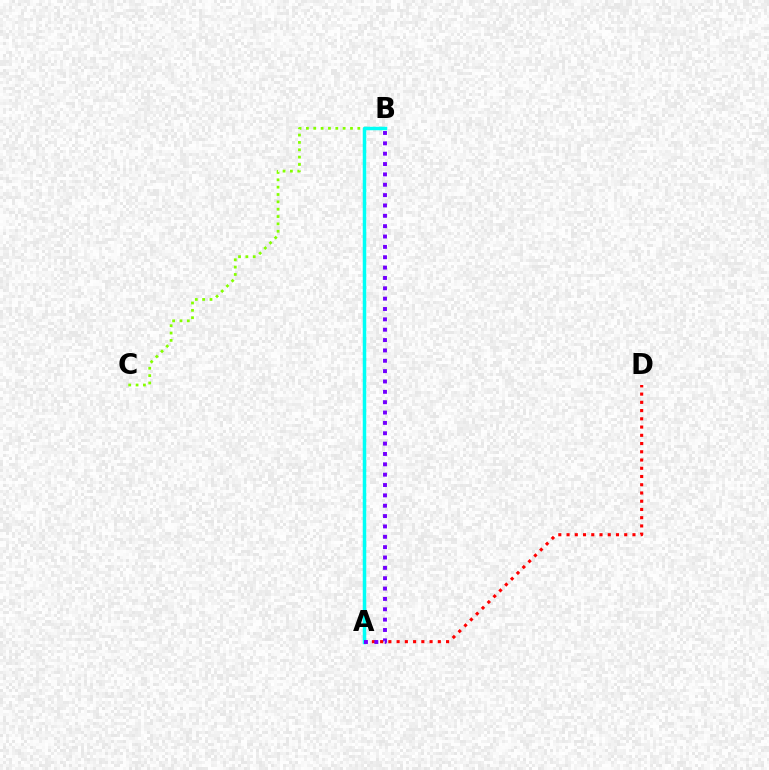{('A', 'D'): [{'color': '#ff0000', 'line_style': 'dotted', 'thickness': 2.24}], ('B', 'C'): [{'color': '#84ff00', 'line_style': 'dotted', 'thickness': 2.0}], ('A', 'B'): [{'color': '#00fff6', 'line_style': 'solid', 'thickness': 2.52}, {'color': '#7200ff', 'line_style': 'dotted', 'thickness': 2.81}]}